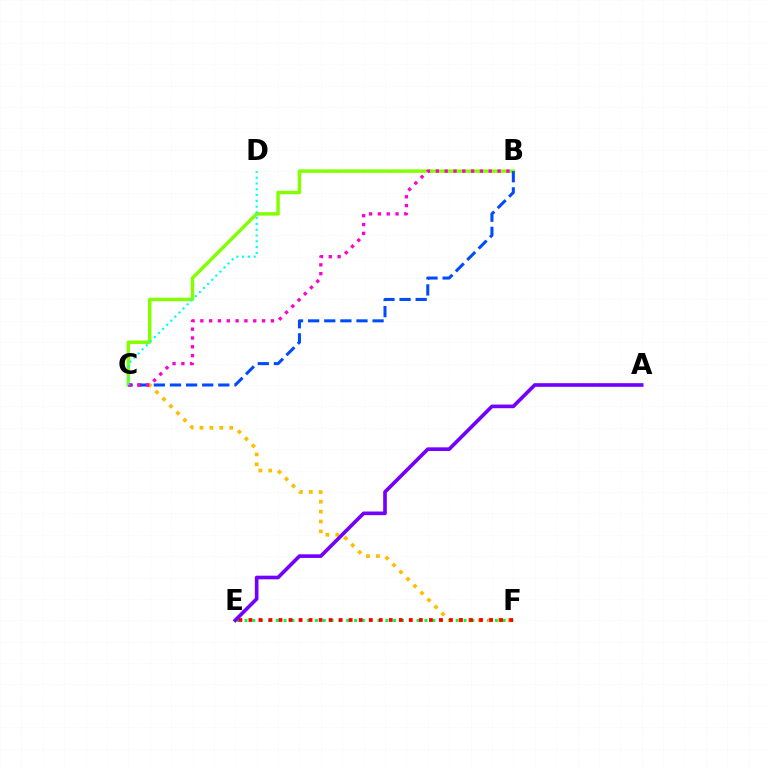{('E', 'F'): [{'color': '#00ff39', 'line_style': 'dotted', 'thickness': 2.13}, {'color': '#ff0000', 'line_style': 'dotted', 'thickness': 2.72}], ('C', 'F'): [{'color': '#ffbd00', 'line_style': 'dotted', 'thickness': 2.69}], ('B', 'C'): [{'color': '#84ff00', 'line_style': 'solid', 'thickness': 2.49}, {'color': '#004bff', 'line_style': 'dashed', 'thickness': 2.19}, {'color': '#ff00cf', 'line_style': 'dotted', 'thickness': 2.4}], ('A', 'E'): [{'color': '#7200ff', 'line_style': 'solid', 'thickness': 2.62}], ('C', 'D'): [{'color': '#00fff6', 'line_style': 'dotted', 'thickness': 1.57}]}